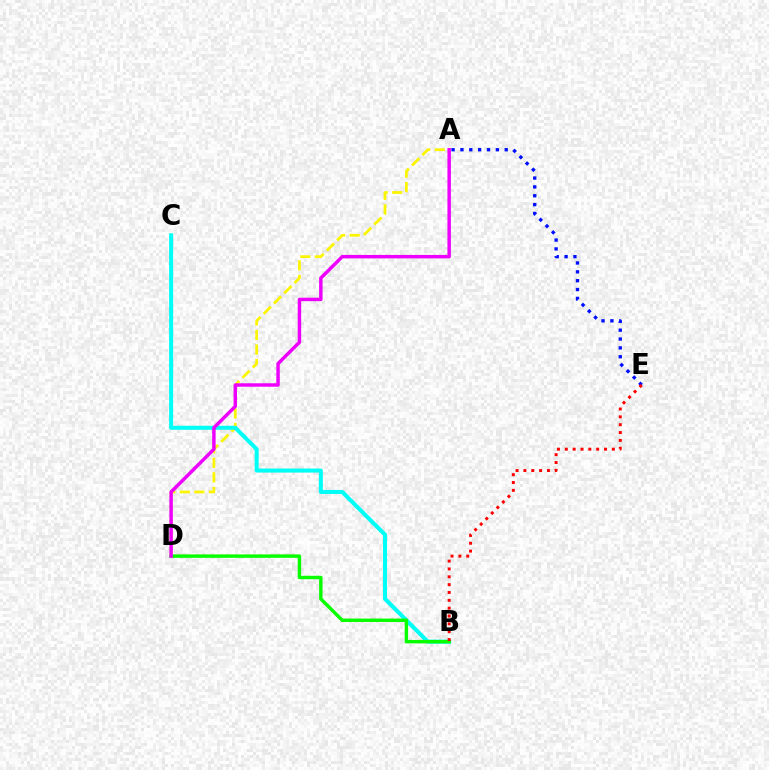{('A', 'D'): [{'color': '#fcf500', 'line_style': 'dashed', 'thickness': 1.98}, {'color': '#ee00ff', 'line_style': 'solid', 'thickness': 2.49}], ('B', 'C'): [{'color': '#00fff6', 'line_style': 'solid', 'thickness': 2.9}], ('A', 'E'): [{'color': '#0010ff', 'line_style': 'dotted', 'thickness': 2.41}], ('B', 'D'): [{'color': '#08ff00', 'line_style': 'solid', 'thickness': 2.48}], ('B', 'E'): [{'color': '#ff0000', 'line_style': 'dotted', 'thickness': 2.13}]}